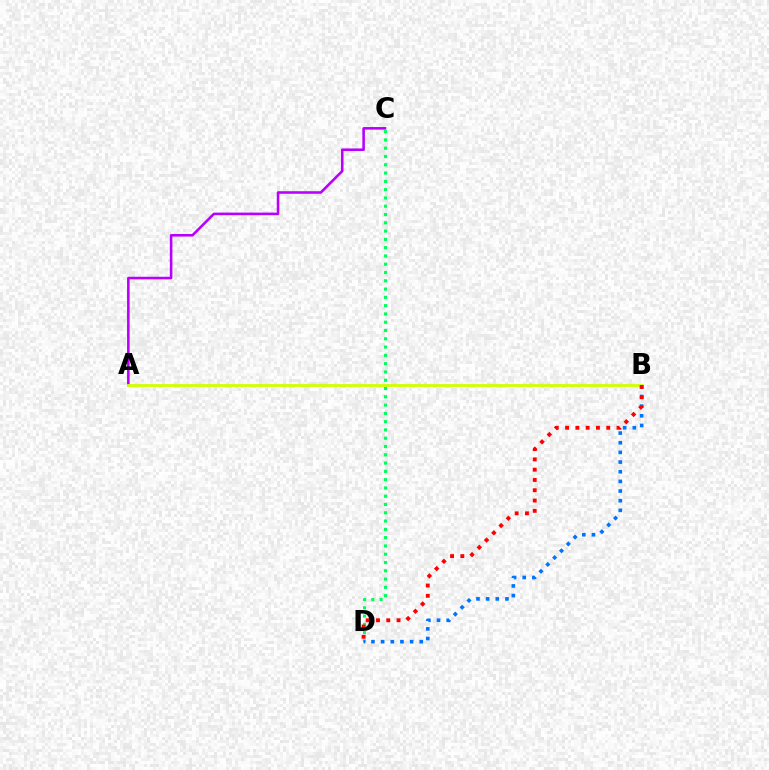{('C', 'D'): [{'color': '#00ff5c', 'line_style': 'dotted', 'thickness': 2.25}], ('A', 'C'): [{'color': '#b900ff', 'line_style': 'solid', 'thickness': 1.86}], ('B', 'D'): [{'color': '#0074ff', 'line_style': 'dotted', 'thickness': 2.63}, {'color': '#ff0000', 'line_style': 'dotted', 'thickness': 2.8}], ('A', 'B'): [{'color': '#d1ff00', 'line_style': 'solid', 'thickness': 2.03}]}